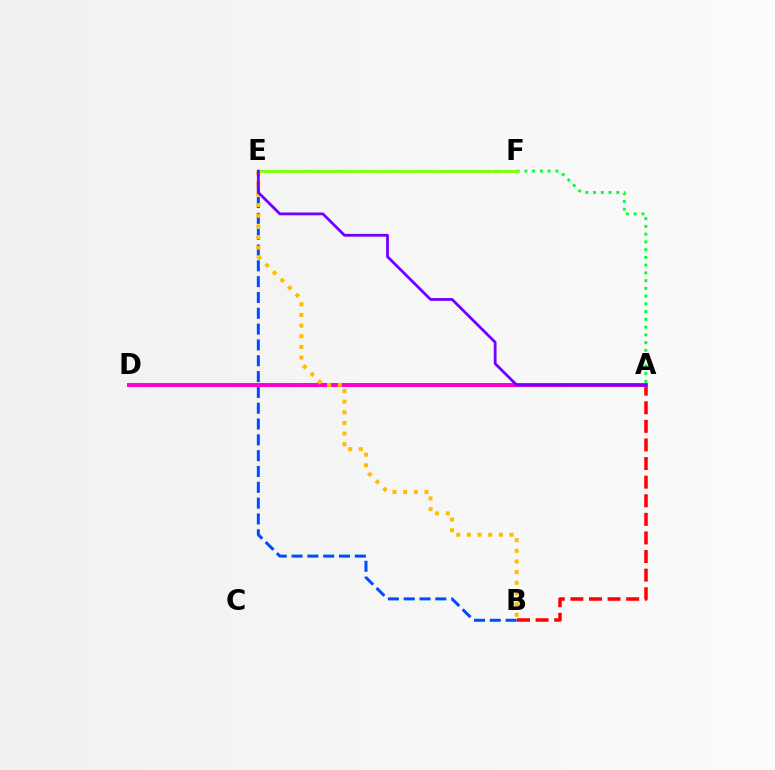{('A', 'B'): [{'color': '#ff0000', 'line_style': 'dashed', 'thickness': 2.53}], ('A', 'F'): [{'color': '#00ff39', 'line_style': 'dotted', 'thickness': 2.1}], ('B', 'E'): [{'color': '#004bff', 'line_style': 'dashed', 'thickness': 2.15}, {'color': '#ffbd00', 'line_style': 'dotted', 'thickness': 2.89}], ('A', 'D'): [{'color': '#ff00cf', 'line_style': 'solid', 'thickness': 2.84}], ('E', 'F'): [{'color': '#00fff6', 'line_style': 'dashed', 'thickness': 1.52}, {'color': '#84ff00', 'line_style': 'solid', 'thickness': 2.02}], ('A', 'E'): [{'color': '#7200ff', 'line_style': 'solid', 'thickness': 2.01}]}